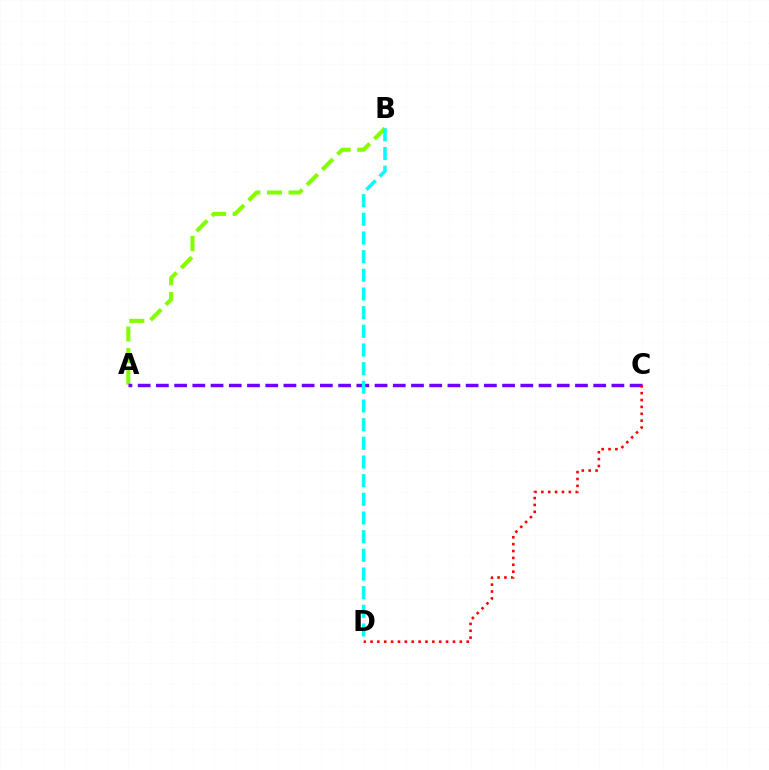{('A', 'B'): [{'color': '#84ff00', 'line_style': 'dashed', 'thickness': 2.93}], ('A', 'C'): [{'color': '#7200ff', 'line_style': 'dashed', 'thickness': 2.48}], ('C', 'D'): [{'color': '#ff0000', 'line_style': 'dotted', 'thickness': 1.87}], ('B', 'D'): [{'color': '#00fff6', 'line_style': 'dashed', 'thickness': 2.54}]}